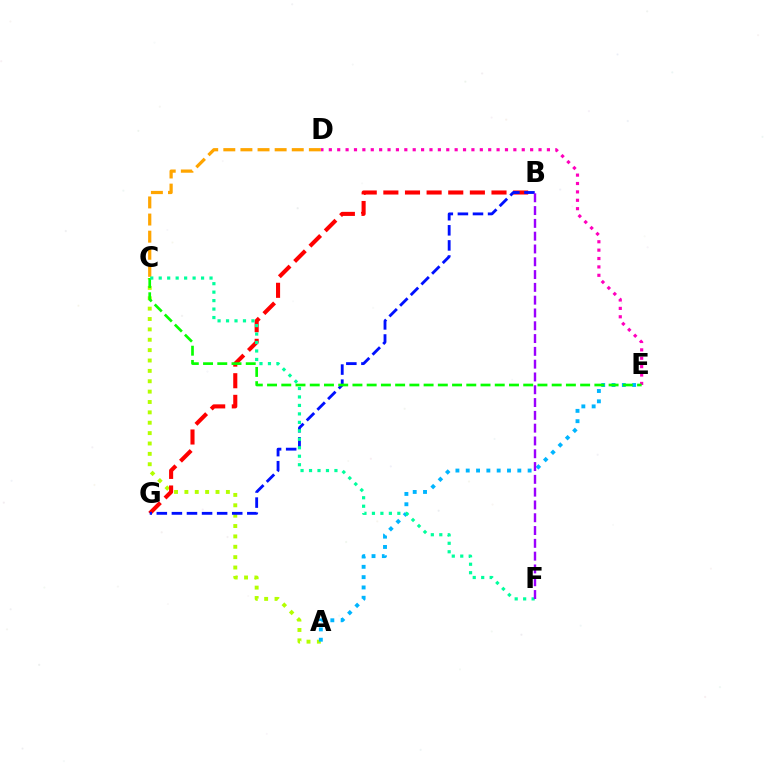{('A', 'C'): [{'color': '#b3ff00', 'line_style': 'dotted', 'thickness': 2.82}], ('B', 'G'): [{'color': '#ff0000', 'line_style': 'dashed', 'thickness': 2.94}, {'color': '#0010ff', 'line_style': 'dashed', 'thickness': 2.05}], ('D', 'E'): [{'color': '#ff00bd', 'line_style': 'dotted', 'thickness': 2.28}], ('A', 'E'): [{'color': '#00b5ff', 'line_style': 'dotted', 'thickness': 2.8}], ('C', 'D'): [{'color': '#ffa500', 'line_style': 'dashed', 'thickness': 2.32}], ('C', 'E'): [{'color': '#08ff00', 'line_style': 'dashed', 'thickness': 1.93}], ('C', 'F'): [{'color': '#00ff9d', 'line_style': 'dotted', 'thickness': 2.3}], ('B', 'F'): [{'color': '#9b00ff', 'line_style': 'dashed', 'thickness': 1.74}]}